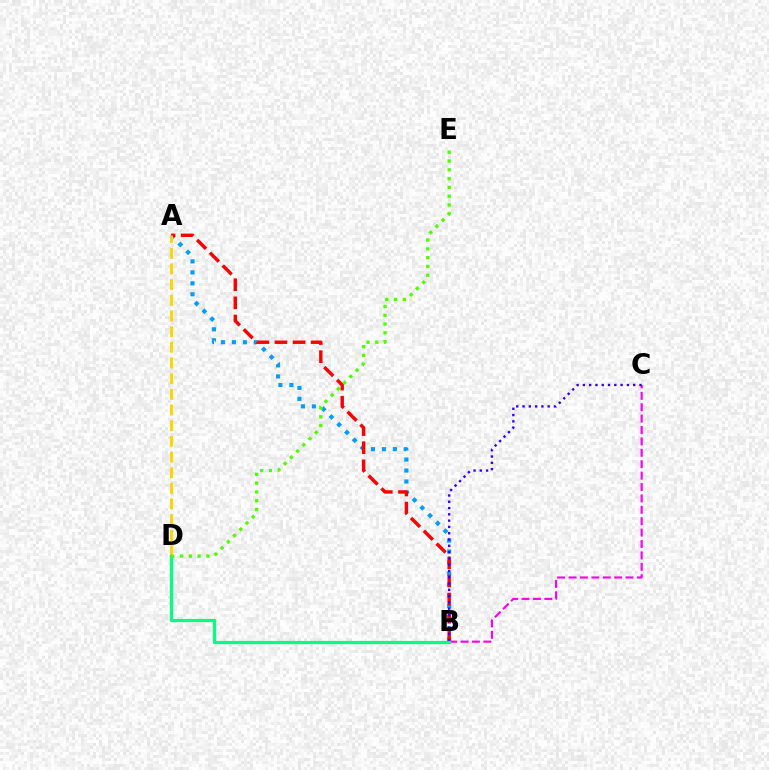{('A', 'B'): [{'color': '#009eff', 'line_style': 'dotted', 'thickness': 2.98}, {'color': '#ff0000', 'line_style': 'dashed', 'thickness': 2.46}], ('B', 'C'): [{'color': '#ff00ed', 'line_style': 'dashed', 'thickness': 1.55}, {'color': '#3700ff', 'line_style': 'dotted', 'thickness': 1.71}], ('A', 'D'): [{'color': '#ffd500', 'line_style': 'dashed', 'thickness': 2.13}], ('B', 'D'): [{'color': '#00ff86', 'line_style': 'solid', 'thickness': 2.3}], ('D', 'E'): [{'color': '#4fff00', 'line_style': 'dotted', 'thickness': 2.39}]}